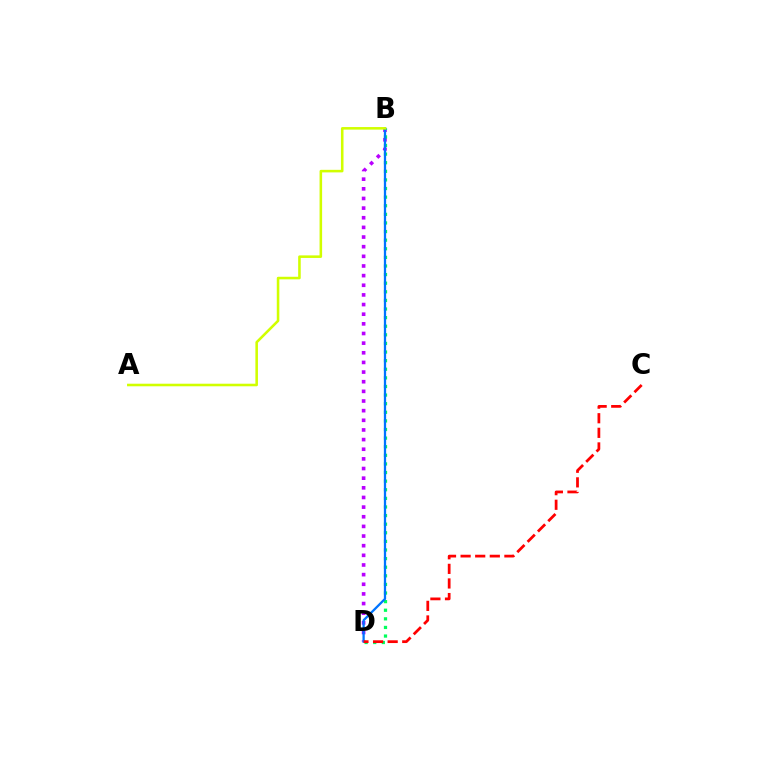{('B', 'D'): [{'color': '#b900ff', 'line_style': 'dotted', 'thickness': 2.62}, {'color': '#00ff5c', 'line_style': 'dotted', 'thickness': 2.34}, {'color': '#0074ff', 'line_style': 'solid', 'thickness': 1.64}], ('A', 'B'): [{'color': '#d1ff00', 'line_style': 'solid', 'thickness': 1.85}], ('C', 'D'): [{'color': '#ff0000', 'line_style': 'dashed', 'thickness': 1.98}]}